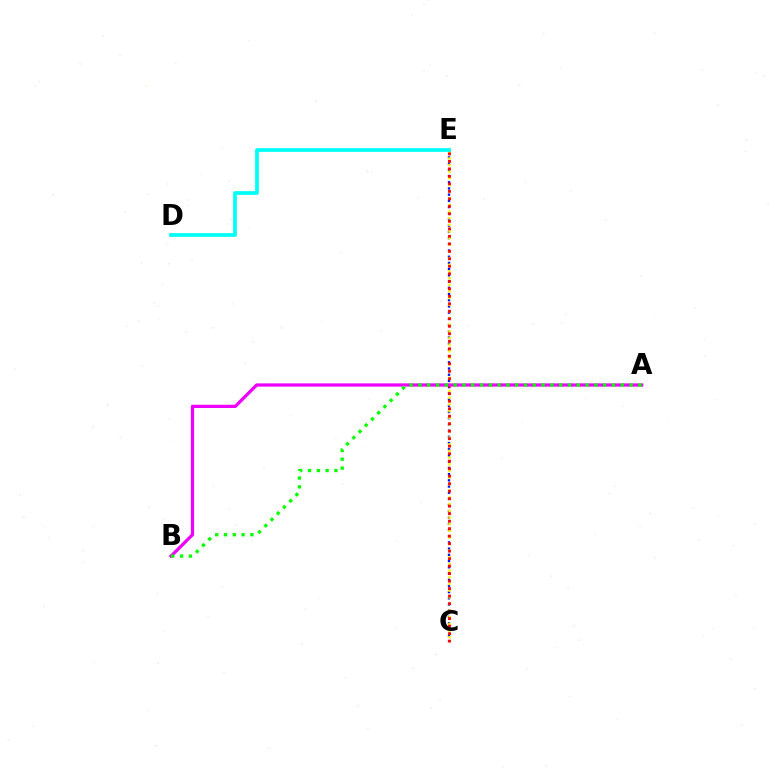{('C', 'E'): [{'color': '#0010ff', 'line_style': 'dotted', 'thickness': 1.69}, {'color': '#fcf500', 'line_style': 'dotted', 'thickness': 1.81}, {'color': '#ff0000', 'line_style': 'dotted', 'thickness': 2.04}], ('D', 'E'): [{'color': '#00fff6', 'line_style': 'solid', 'thickness': 2.68}], ('A', 'B'): [{'color': '#ee00ff', 'line_style': 'solid', 'thickness': 2.34}, {'color': '#08ff00', 'line_style': 'dotted', 'thickness': 2.39}]}